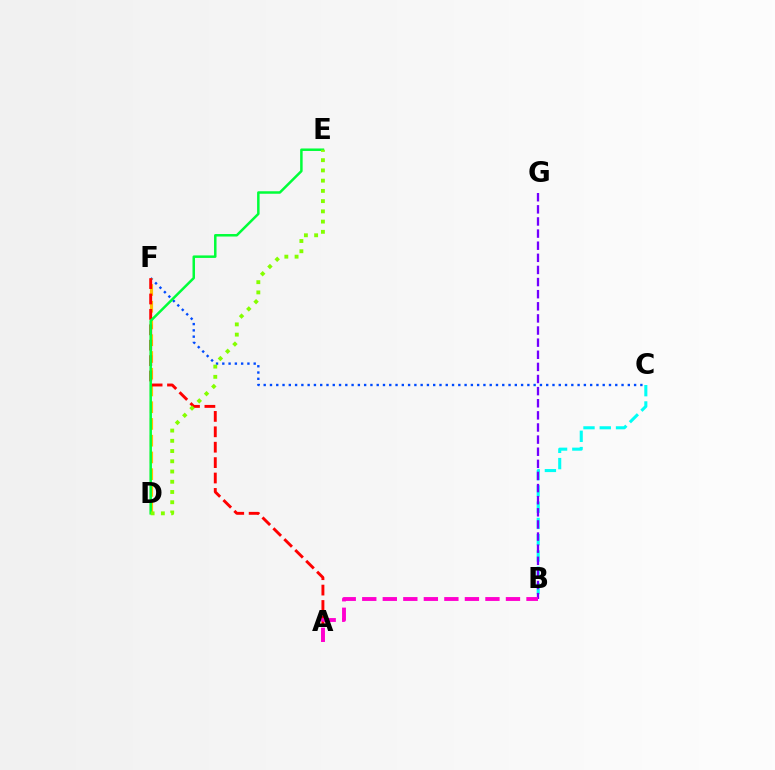{('B', 'C'): [{'color': '#00fff6', 'line_style': 'dashed', 'thickness': 2.21}], ('C', 'F'): [{'color': '#004bff', 'line_style': 'dotted', 'thickness': 1.71}], ('B', 'G'): [{'color': '#7200ff', 'line_style': 'dashed', 'thickness': 1.65}], ('D', 'F'): [{'color': '#ffbd00', 'line_style': 'dashed', 'thickness': 2.27}], ('A', 'F'): [{'color': '#ff0000', 'line_style': 'dashed', 'thickness': 2.09}], ('A', 'B'): [{'color': '#ff00cf', 'line_style': 'dashed', 'thickness': 2.79}], ('D', 'E'): [{'color': '#00ff39', 'line_style': 'solid', 'thickness': 1.8}, {'color': '#84ff00', 'line_style': 'dotted', 'thickness': 2.78}]}